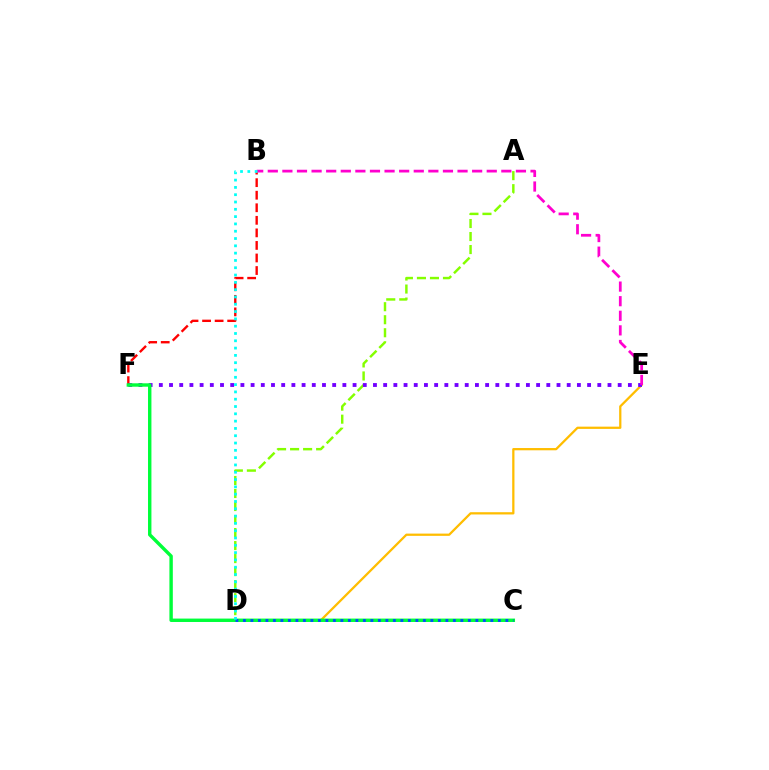{('A', 'D'): [{'color': '#84ff00', 'line_style': 'dashed', 'thickness': 1.77}], ('B', 'F'): [{'color': '#ff0000', 'line_style': 'dashed', 'thickness': 1.71}], ('D', 'E'): [{'color': '#ffbd00', 'line_style': 'solid', 'thickness': 1.63}], ('E', 'F'): [{'color': '#7200ff', 'line_style': 'dotted', 'thickness': 2.77}], ('B', 'E'): [{'color': '#ff00cf', 'line_style': 'dashed', 'thickness': 1.98}], ('C', 'F'): [{'color': '#00ff39', 'line_style': 'solid', 'thickness': 2.45}], ('C', 'D'): [{'color': '#004bff', 'line_style': 'dotted', 'thickness': 2.04}], ('B', 'D'): [{'color': '#00fff6', 'line_style': 'dotted', 'thickness': 1.98}]}